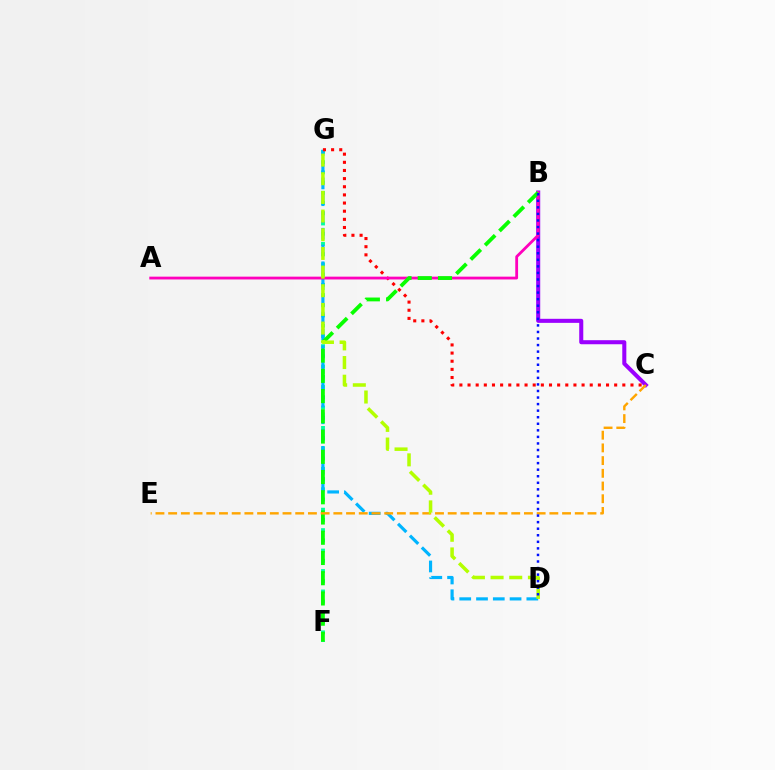{('B', 'C'): [{'color': '#9b00ff', 'line_style': 'solid', 'thickness': 2.92}], ('F', 'G'): [{'color': '#00ff9d', 'line_style': 'dotted', 'thickness': 2.78}], ('D', 'G'): [{'color': '#00b5ff', 'line_style': 'dashed', 'thickness': 2.28}, {'color': '#b3ff00', 'line_style': 'dashed', 'thickness': 2.54}], ('C', 'G'): [{'color': '#ff0000', 'line_style': 'dotted', 'thickness': 2.21}], ('A', 'B'): [{'color': '#ff00bd', 'line_style': 'solid', 'thickness': 2.02}], ('B', 'F'): [{'color': '#08ff00', 'line_style': 'dashed', 'thickness': 2.75}], ('C', 'E'): [{'color': '#ffa500', 'line_style': 'dashed', 'thickness': 1.73}], ('B', 'D'): [{'color': '#0010ff', 'line_style': 'dotted', 'thickness': 1.78}]}